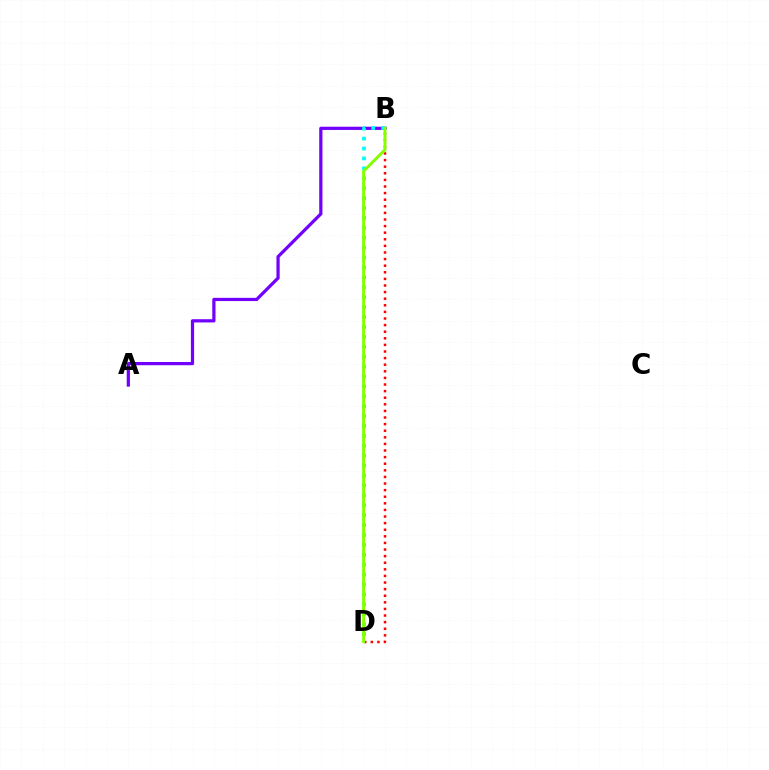{('B', 'D'): [{'color': '#ff0000', 'line_style': 'dotted', 'thickness': 1.79}, {'color': '#00fff6', 'line_style': 'dotted', 'thickness': 2.69}, {'color': '#84ff00', 'line_style': 'solid', 'thickness': 2.13}], ('A', 'B'): [{'color': '#7200ff', 'line_style': 'solid', 'thickness': 2.32}]}